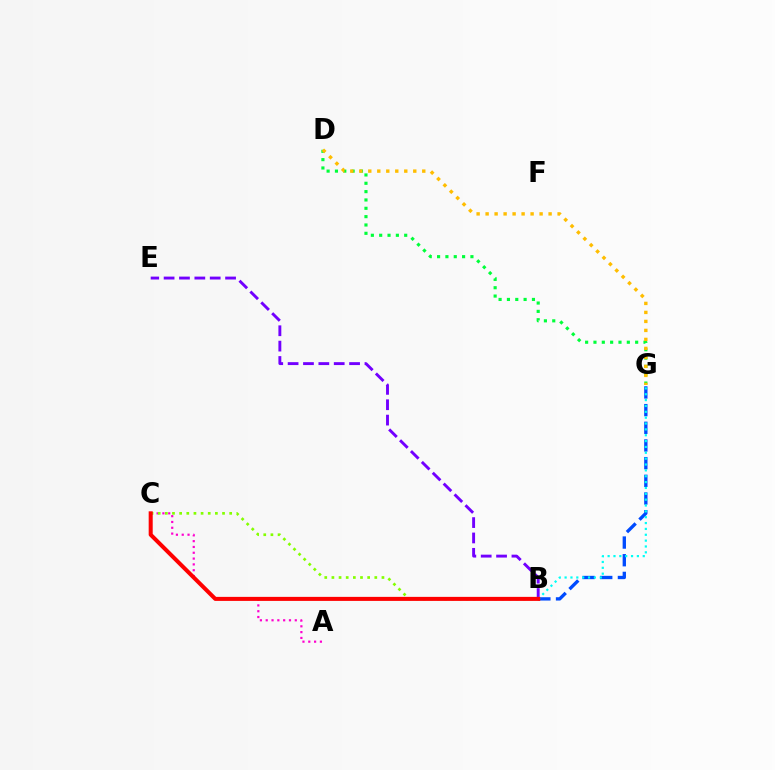{('B', 'G'): [{'color': '#004bff', 'line_style': 'dashed', 'thickness': 2.4}, {'color': '#00fff6', 'line_style': 'dotted', 'thickness': 1.59}], ('D', 'G'): [{'color': '#00ff39', 'line_style': 'dotted', 'thickness': 2.27}, {'color': '#ffbd00', 'line_style': 'dotted', 'thickness': 2.44}], ('B', 'E'): [{'color': '#7200ff', 'line_style': 'dashed', 'thickness': 2.09}], ('A', 'C'): [{'color': '#ff00cf', 'line_style': 'dotted', 'thickness': 1.58}], ('B', 'C'): [{'color': '#84ff00', 'line_style': 'dotted', 'thickness': 1.94}, {'color': '#ff0000', 'line_style': 'solid', 'thickness': 2.9}]}